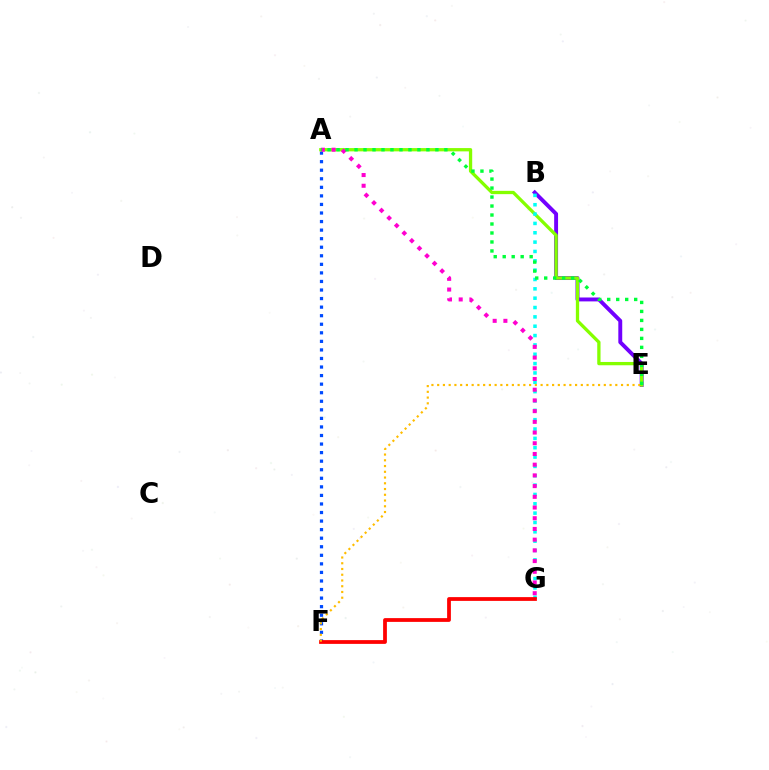{('B', 'E'): [{'color': '#7200ff', 'line_style': 'solid', 'thickness': 2.81}], ('A', 'F'): [{'color': '#004bff', 'line_style': 'dotted', 'thickness': 2.33}], ('A', 'E'): [{'color': '#84ff00', 'line_style': 'solid', 'thickness': 2.37}, {'color': '#00ff39', 'line_style': 'dotted', 'thickness': 2.44}], ('B', 'G'): [{'color': '#00fff6', 'line_style': 'dotted', 'thickness': 2.54}], ('F', 'G'): [{'color': '#ff0000', 'line_style': 'solid', 'thickness': 2.71}], ('E', 'F'): [{'color': '#ffbd00', 'line_style': 'dotted', 'thickness': 1.56}], ('A', 'G'): [{'color': '#ff00cf', 'line_style': 'dotted', 'thickness': 2.91}]}